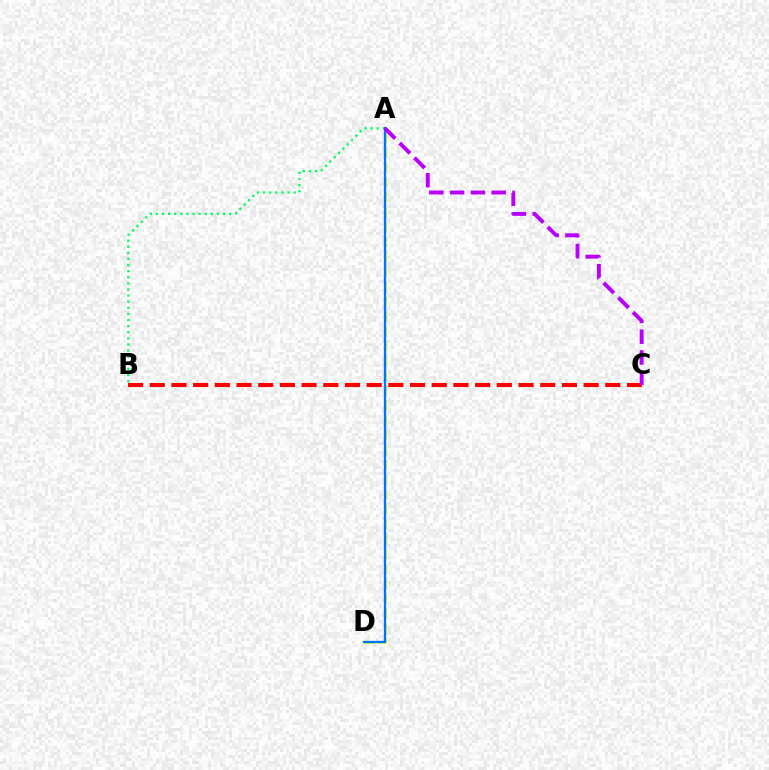{('A', 'B'): [{'color': '#00ff5c', 'line_style': 'dotted', 'thickness': 1.66}], ('A', 'D'): [{'color': '#d1ff00', 'line_style': 'dashed', 'thickness': 2.02}, {'color': '#0074ff', 'line_style': 'solid', 'thickness': 1.65}], ('B', 'C'): [{'color': '#ff0000', 'line_style': 'dashed', 'thickness': 2.95}], ('A', 'C'): [{'color': '#b900ff', 'line_style': 'dashed', 'thickness': 2.83}]}